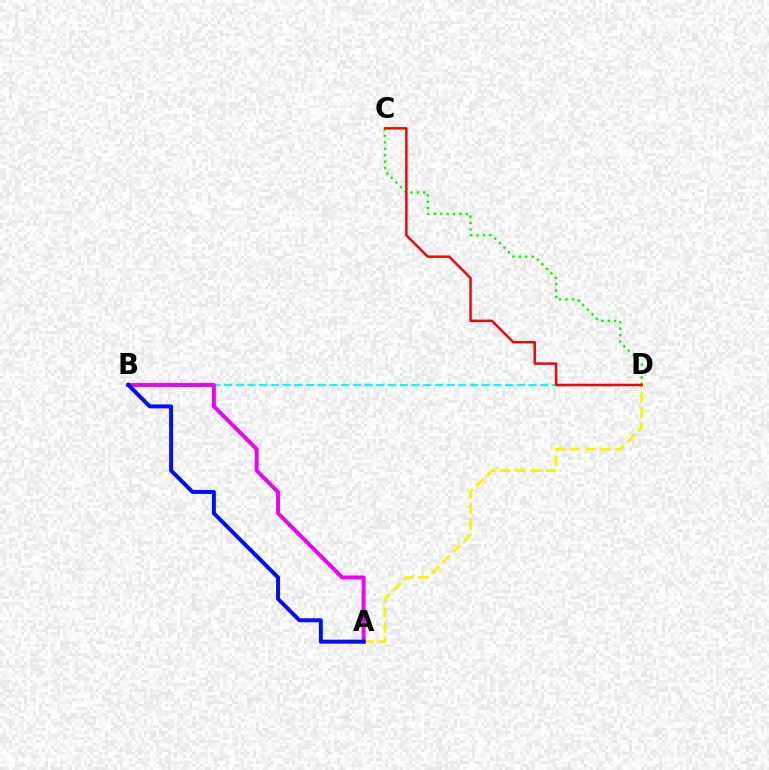{('B', 'D'): [{'color': '#00fff6', 'line_style': 'dashed', 'thickness': 1.59}], ('C', 'D'): [{'color': '#08ff00', 'line_style': 'dotted', 'thickness': 1.74}, {'color': '#ff0000', 'line_style': 'solid', 'thickness': 1.78}], ('A', 'D'): [{'color': '#fcf500', 'line_style': 'dashed', 'thickness': 2.06}], ('A', 'B'): [{'color': '#ee00ff', 'line_style': 'solid', 'thickness': 2.83}, {'color': '#0010ff', 'line_style': 'solid', 'thickness': 2.86}]}